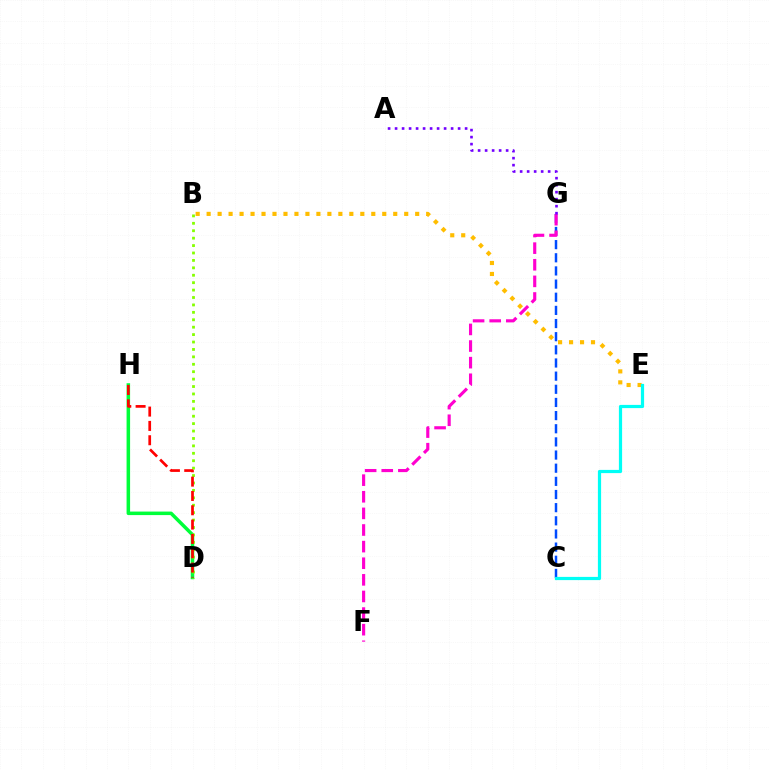{('D', 'H'): [{'color': '#00ff39', 'line_style': 'solid', 'thickness': 2.54}, {'color': '#ff0000', 'line_style': 'dashed', 'thickness': 1.95}], ('B', 'D'): [{'color': '#84ff00', 'line_style': 'dotted', 'thickness': 2.02}], ('B', 'E'): [{'color': '#ffbd00', 'line_style': 'dotted', 'thickness': 2.98}], ('C', 'G'): [{'color': '#004bff', 'line_style': 'dashed', 'thickness': 1.79}], ('F', 'G'): [{'color': '#ff00cf', 'line_style': 'dashed', 'thickness': 2.26}], ('C', 'E'): [{'color': '#00fff6', 'line_style': 'solid', 'thickness': 2.31}], ('A', 'G'): [{'color': '#7200ff', 'line_style': 'dotted', 'thickness': 1.9}]}